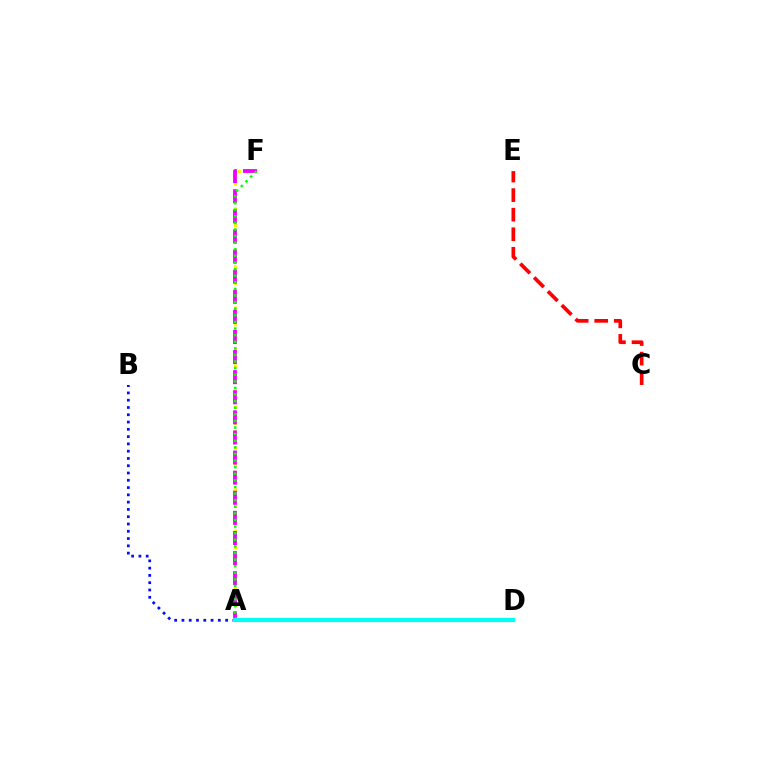{('A', 'F'): [{'color': '#fcf500', 'line_style': 'dotted', 'thickness': 2.25}, {'color': '#ee00ff', 'line_style': 'dashed', 'thickness': 2.73}, {'color': '#08ff00', 'line_style': 'dotted', 'thickness': 1.79}], ('A', 'B'): [{'color': '#0010ff', 'line_style': 'dotted', 'thickness': 1.98}], ('C', 'E'): [{'color': '#ff0000', 'line_style': 'dashed', 'thickness': 2.66}], ('A', 'D'): [{'color': '#00fff6', 'line_style': 'solid', 'thickness': 2.99}]}